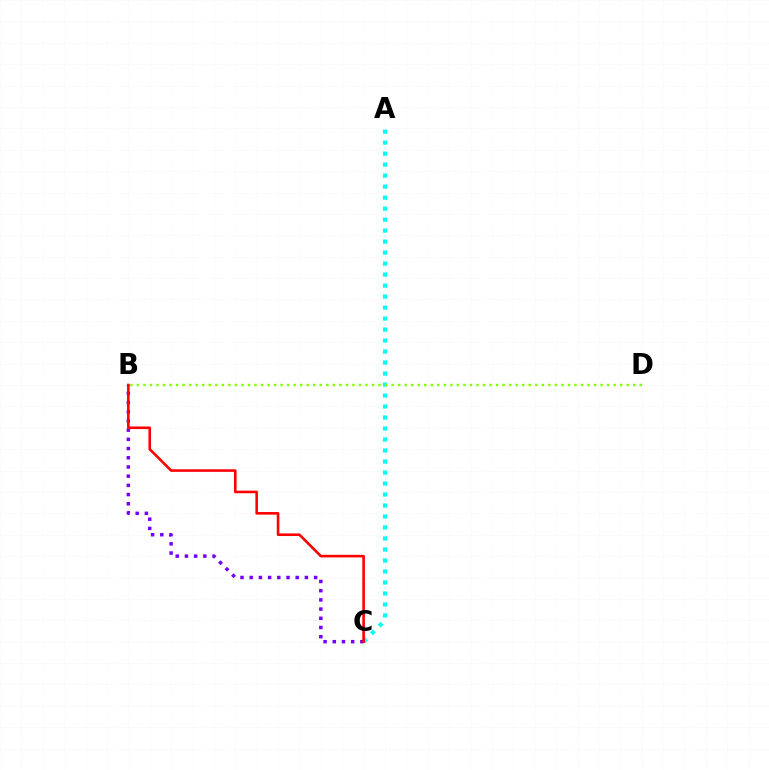{('A', 'C'): [{'color': '#00fff6', 'line_style': 'dotted', 'thickness': 2.99}], ('B', 'C'): [{'color': '#7200ff', 'line_style': 'dotted', 'thickness': 2.5}, {'color': '#ff0000', 'line_style': 'solid', 'thickness': 1.87}], ('B', 'D'): [{'color': '#84ff00', 'line_style': 'dotted', 'thickness': 1.77}]}